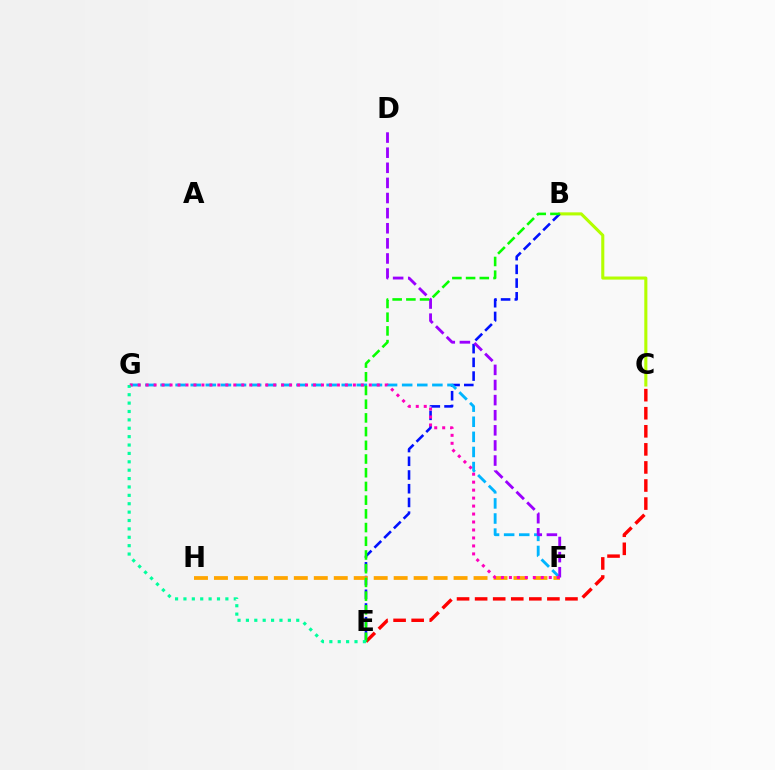{('C', 'E'): [{'color': '#ff0000', 'line_style': 'dashed', 'thickness': 2.45}], ('B', 'C'): [{'color': '#b3ff00', 'line_style': 'solid', 'thickness': 2.22}], ('B', 'E'): [{'color': '#0010ff', 'line_style': 'dashed', 'thickness': 1.86}, {'color': '#08ff00', 'line_style': 'dashed', 'thickness': 1.86}], ('F', 'G'): [{'color': '#00b5ff', 'line_style': 'dashed', 'thickness': 2.05}, {'color': '#ff00bd', 'line_style': 'dotted', 'thickness': 2.17}], ('F', 'H'): [{'color': '#ffa500', 'line_style': 'dashed', 'thickness': 2.71}], ('D', 'F'): [{'color': '#9b00ff', 'line_style': 'dashed', 'thickness': 2.05}], ('E', 'G'): [{'color': '#00ff9d', 'line_style': 'dotted', 'thickness': 2.28}]}